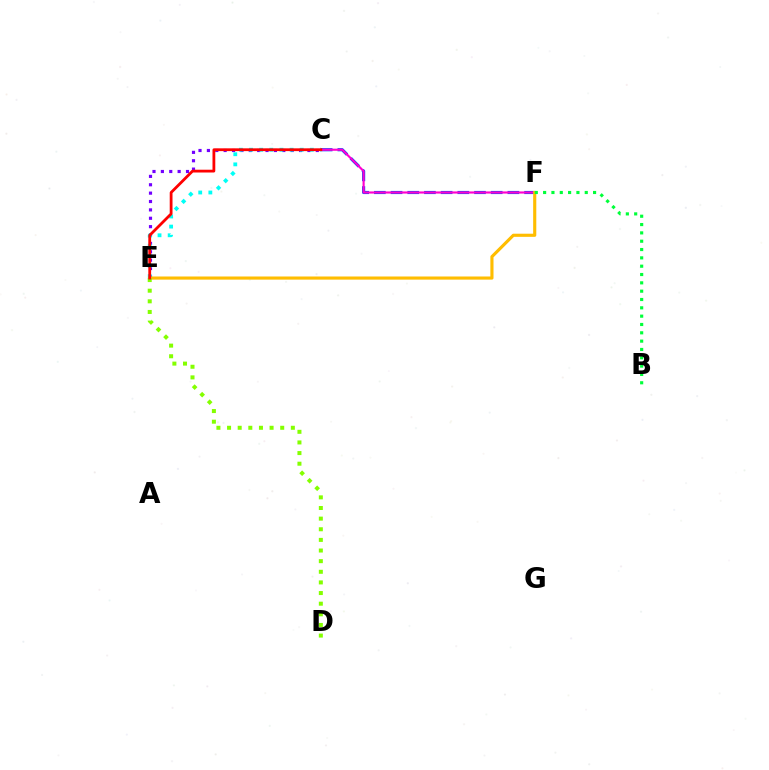{('C', 'E'): [{'color': '#7200ff', 'line_style': 'dotted', 'thickness': 2.28}, {'color': '#00fff6', 'line_style': 'dotted', 'thickness': 2.75}, {'color': '#ff0000', 'line_style': 'solid', 'thickness': 2.01}], ('C', 'F'): [{'color': '#004bff', 'line_style': 'dashed', 'thickness': 2.27}, {'color': '#ff00cf', 'line_style': 'solid', 'thickness': 1.54}], ('E', 'F'): [{'color': '#ffbd00', 'line_style': 'solid', 'thickness': 2.25}], ('D', 'E'): [{'color': '#84ff00', 'line_style': 'dotted', 'thickness': 2.89}], ('B', 'F'): [{'color': '#00ff39', 'line_style': 'dotted', 'thickness': 2.26}]}